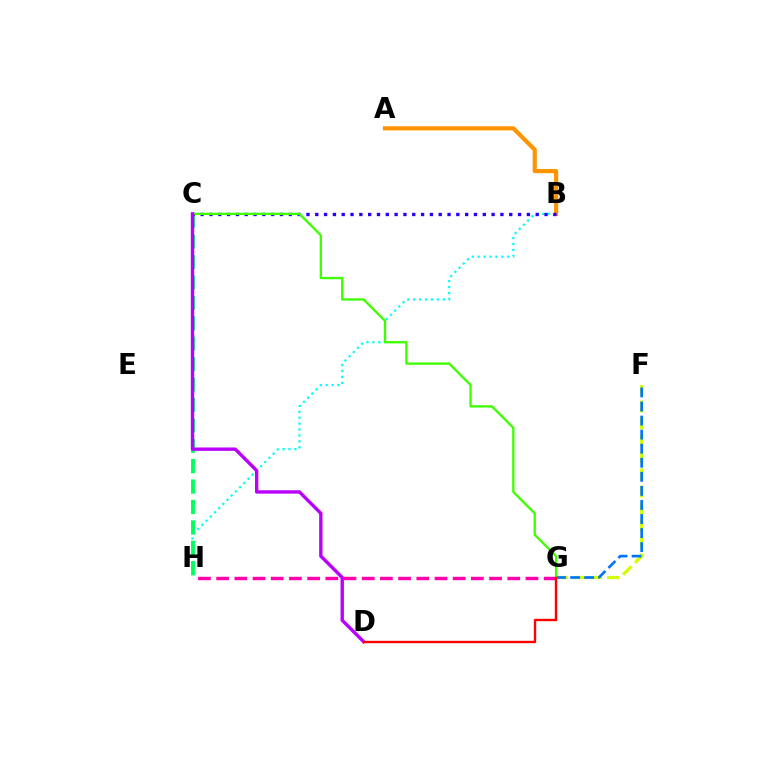{('F', 'G'): [{'color': '#d1ff00', 'line_style': 'dashed', 'thickness': 2.31}, {'color': '#0074ff', 'line_style': 'dashed', 'thickness': 1.91}], ('B', 'H'): [{'color': '#00fff6', 'line_style': 'dotted', 'thickness': 1.61}], ('A', 'B'): [{'color': '#ff9400', 'line_style': 'solid', 'thickness': 2.99}], ('C', 'H'): [{'color': '#00ff5c', 'line_style': 'dashed', 'thickness': 2.77}], ('G', 'H'): [{'color': '#ff00ac', 'line_style': 'dashed', 'thickness': 2.47}], ('B', 'C'): [{'color': '#2500ff', 'line_style': 'dotted', 'thickness': 2.4}], ('C', 'G'): [{'color': '#3dff00', 'line_style': 'solid', 'thickness': 1.67}], ('C', 'D'): [{'color': '#b900ff', 'line_style': 'solid', 'thickness': 2.43}], ('D', 'G'): [{'color': '#ff0000', 'line_style': 'solid', 'thickness': 1.72}]}